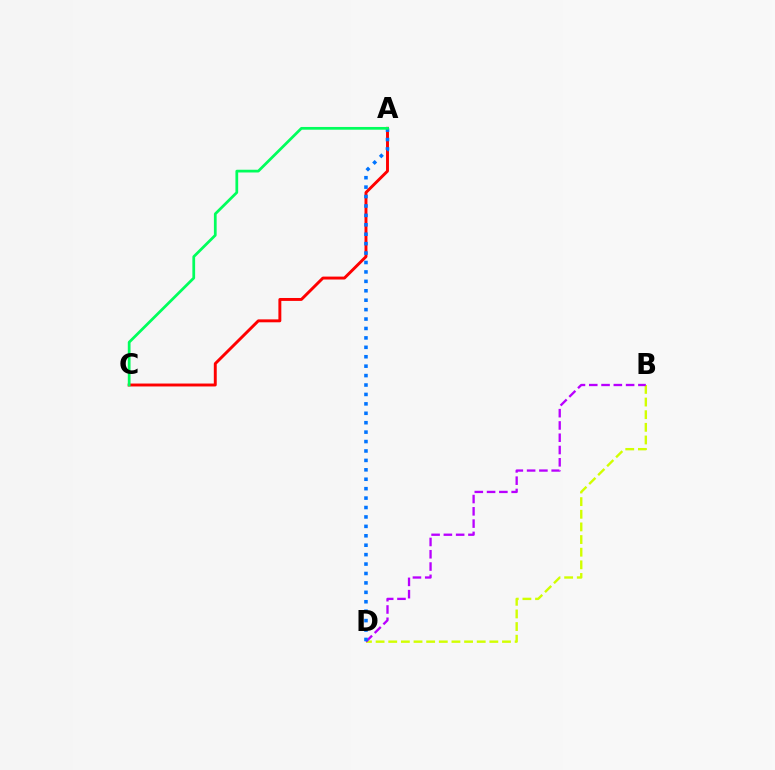{('B', 'D'): [{'color': '#d1ff00', 'line_style': 'dashed', 'thickness': 1.72}, {'color': '#b900ff', 'line_style': 'dashed', 'thickness': 1.67}], ('A', 'C'): [{'color': '#ff0000', 'line_style': 'solid', 'thickness': 2.1}, {'color': '#00ff5c', 'line_style': 'solid', 'thickness': 1.97}], ('A', 'D'): [{'color': '#0074ff', 'line_style': 'dotted', 'thickness': 2.56}]}